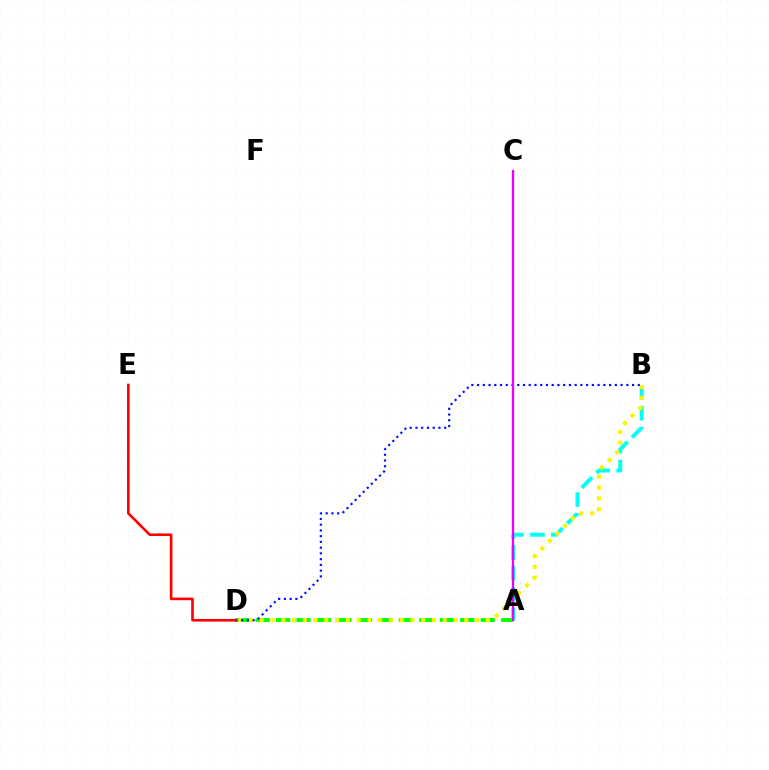{('A', 'D'): [{'color': '#08ff00', 'line_style': 'dashed', 'thickness': 2.78}], ('A', 'B'): [{'color': '#00fff6', 'line_style': 'dashed', 'thickness': 2.84}], ('B', 'D'): [{'color': '#fcf500', 'line_style': 'dotted', 'thickness': 2.92}, {'color': '#0010ff', 'line_style': 'dotted', 'thickness': 1.56}], ('D', 'E'): [{'color': '#ff0000', 'line_style': 'solid', 'thickness': 1.88}], ('A', 'C'): [{'color': '#ee00ff', 'line_style': 'solid', 'thickness': 1.64}]}